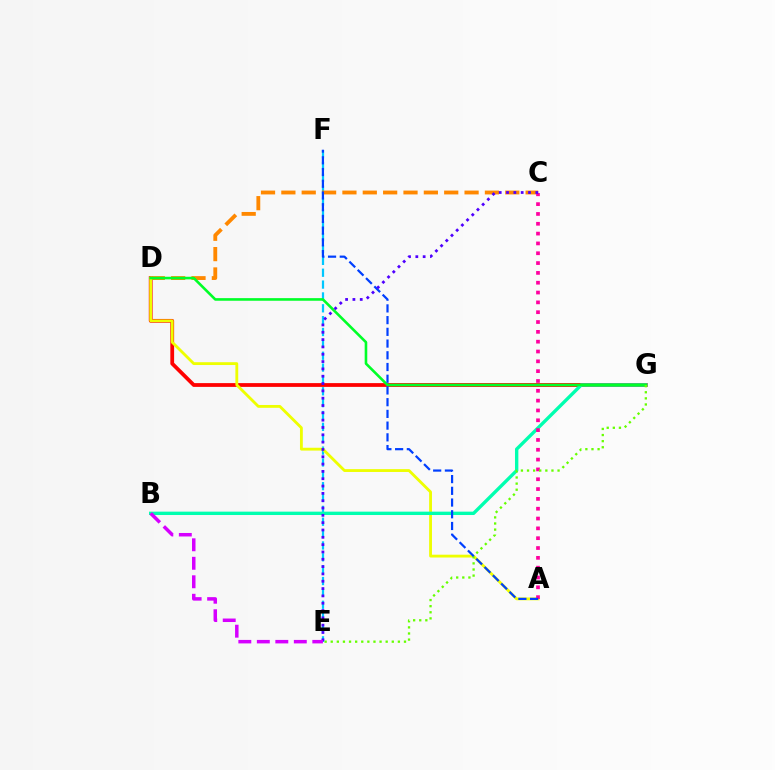{('D', 'G'): [{'color': '#ff0000', 'line_style': 'solid', 'thickness': 2.72}, {'color': '#00ff27', 'line_style': 'solid', 'thickness': 1.87}], ('E', 'F'): [{'color': '#00c7ff', 'line_style': 'dashed', 'thickness': 1.61}], ('C', 'D'): [{'color': '#ff8800', 'line_style': 'dashed', 'thickness': 2.77}], ('A', 'D'): [{'color': '#eeff00', 'line_style': 'solid', 'thickness': 2.04}], ('B', 'G'): [{'color': '#00ffaf', 'line_style': 'solid', 'thickness': 2.42}], ('A', 'C'): [{'color': '#ff00a0', 'line_style': 'dotted', 'thickness': 2.67}], ('E', 'G'): [{'color': '#66ff00', 'line_style': 'dotted', 'thickness': 1.66}], ('A', 'F'): [{'color': '#003fff', 'line_style': 'dashed', 'thickness': 1.59}], ('C', 'E'): [{'color': '#4f00ff', 'line_style': 'dotted', 'thickness': 1.99}], ('B', 'E'): [{'color': '#d600ff', 'line_style': 'dashed', 'thickness': 2.51}]}